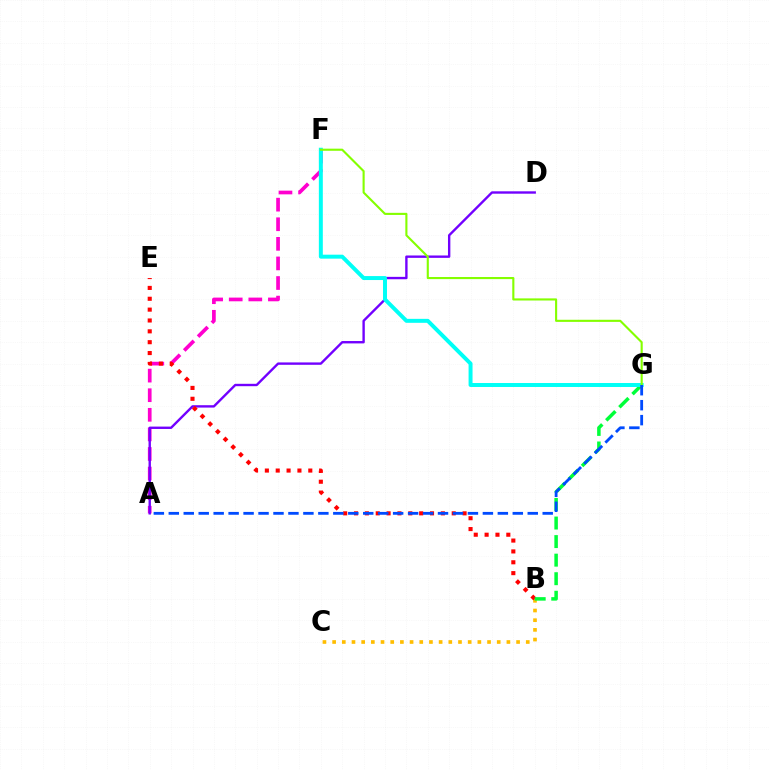{('B', 'C'): [{'color': '#ffbd00', 'line_style': 'dotted', 'thickness': 2.63}], ('A', 'F'): [{'color': '#ff00cf', 'line_style': 'dashed', 'thickness': 2.66}], ('A', 'D'): [{'color': '#7200ff', 'line_style': 'solid', 'thickness': 1.71}], ('B', 'E'): [{'color': '#ff0000', 'line_style': 'dotted', 'thickness': 2.95}], ('B', 'G'): [{'color': '#00ff39', 'line_style': 'dashed', 'thickness': 2.52}], ('F', 'G'): [{'color': '#00fff6', 'line_style': 'solid', 'thickness': 2.86}, {'color': '#84ff00', 'line_style': 'solid', 'thickness': 1.52}], ('A', 'G'): [{'color': '#004bff', 'line_style': 'dashed', 'thickness': 2.03}]}